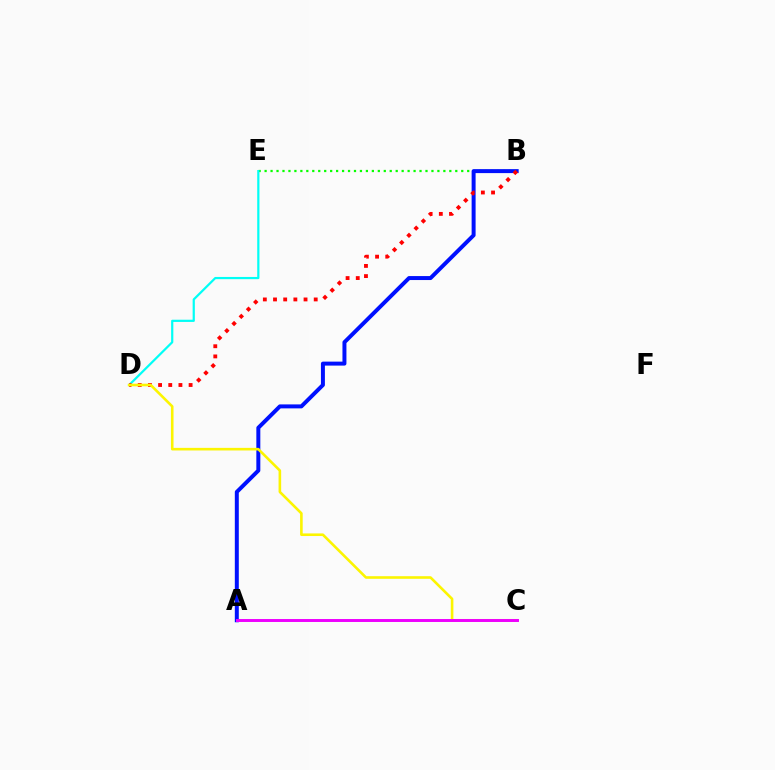{('B', 'E'): [{'color': '#08ff00', 'line_style': 'dotted', 'thickness': 1.62}], ('A', 'B'): [{'color': '#0010ff', 'line_style': 'solid', 'thickness': 2.86}], ('D', 'E'): [{'color': '#00fff6', 'line_style': 'solid', 'thickness': 1.59}], ('B', 'D'): [{'color': '#ff0000', 'line_style': 'dotted', 'thickness': 2.76}], ('C', 'D'): [{'color': '#fcf500', 'line_style': 'solid', 'thickness': 1.87}], ('A', 'C'): [{'color': '#ee00ff', 'line_style': 'solid', 'thickness': 2.12}]}